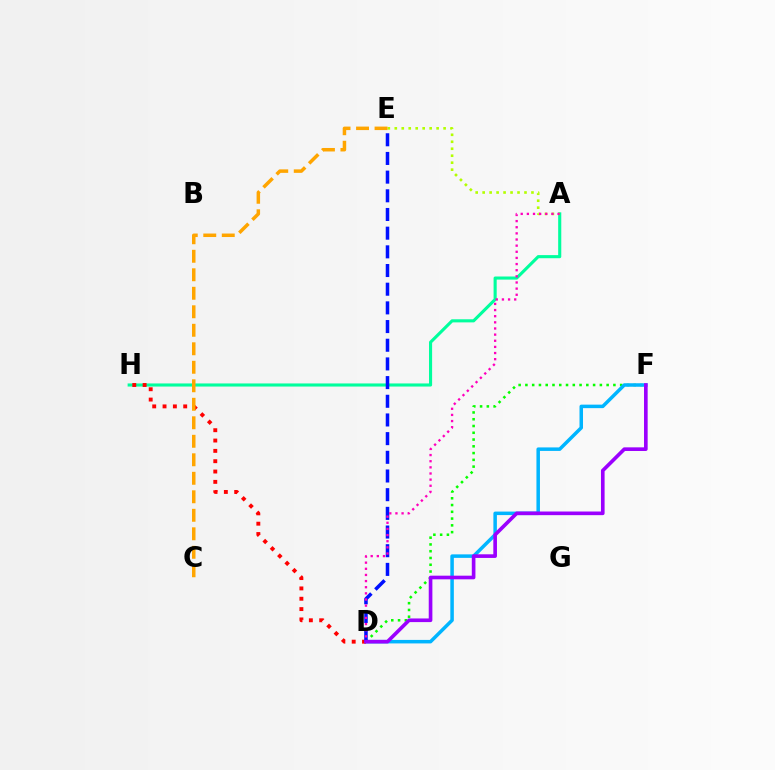{('A', 'H'): [{'color': '#00ff9d', 'line_style': 'solid', 'thickness': 2.23}], ('A', 'E'): [{'color': '#b3ff00', 'line_style': 'dotted', 'thickness': 1.89}], ('D', 'F'): [{'color': '#08ff00', 'line_style': 'dotted', 'thickness': 1.84}, {'color': '#00b5ff', 'line_style': 'solid', 'thickness': 2.52}, {'color': '#9b00ff', 'line_style': 'solid', 'thickness': 2.62}], ('D', 'H'): [{'color': '#ff0000', 'line_style': 'dotted', 'thickness': 2.81}], ('D', 'E'): [{'color': '#0010ff', 'line_style': 'dashed', 'thickness': 2.54}], ('A', 'D'): [{'color': '#ff00bd', 'line_style': 'dotted', 'thickness': 1.67}], ('C', 'E'): [{'color': '#ffa500', 'line_style': 'dashed', 'thickness': 2.51}]}